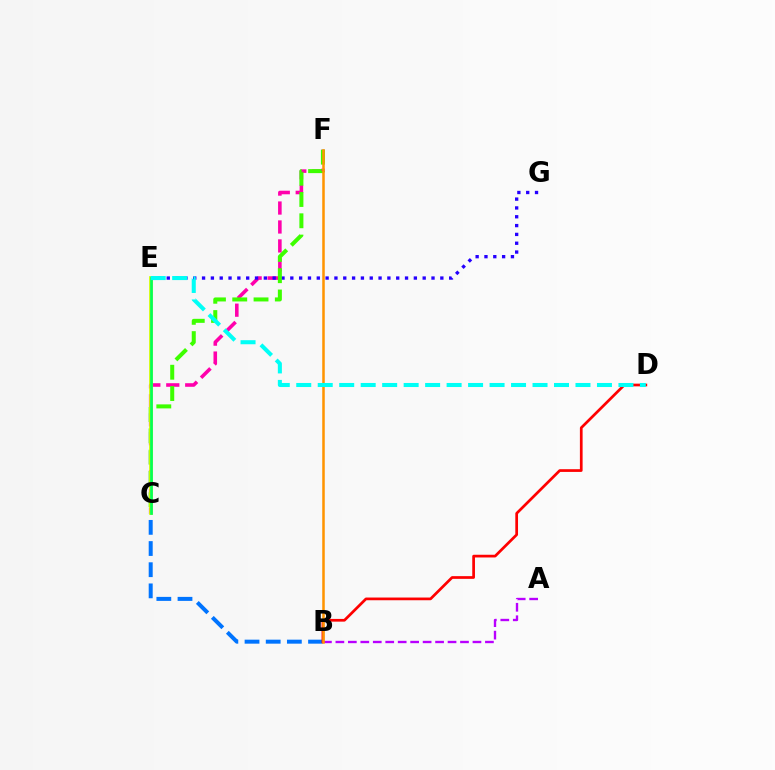{('C', 'F'): [{'color': '#ff00ac', 'line_style': 'dashed', 'thickness': 2.57}, {'color': '#3dff00', 'line_style': 'dashed', 'thickness': 2.89}], ('A', 'B'): [{'color': '#b900ff', 'line_style': 'dashed', 'thickness': 1.69}], ('E', 'G'): [{'color': '#2500ff', 'line_style': 'dotted', 'thickness': 2.4}], ('B', 'C'): [{'color': '#0074ff', 'line_style': 'dashed', 'thickness': 2.88}], ('B', 'D'): [{'color': '#ff0000', 'line_style': 'solid', 'thickness': 1.95}], ('C', 'E'): [{'color': '#d1ff00', 'line_style': 'solid', 'thickness': 2.7}, {'color': '#00ff5c', 'line_style': 'solid', 'thickness': 1.91}], ('B', 'F'): [{'color': '#ff9400', 'line_style': 'solid', 'thickness': 1.82}], ('D', 'E'): [{'color': '#00fff6', 'line_style': 'dashed', 'thickness': 2.92}]}